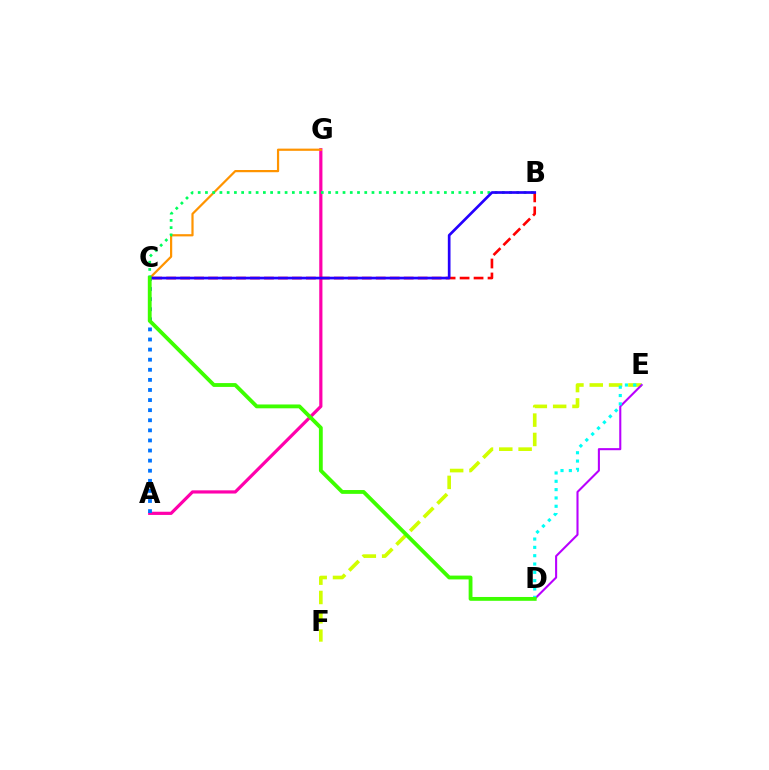{('A', 'G'): [{'color': '#ff00ac', 'line_style': 'solid', 'thickness': 2.3}], ('A', 'C'): [{'color': '#0074ff', 'line_style': 'dotted', 'thickness': 2.74}], ('C', 'G'): [{'color': '#ff9400', 'line_style': 'solid', 'thickness': 1.59}], ('B', 'C'): [{'color': '#00ff5c', 'line_style': 'dotted', 'thickness': 1.97}, {'color': '#ff0000', 'line_style': 'dashed', 'thickness': 1.9}, {'color': '#2500ff', 'line_style': 'solid', 'thickness': 1.93}], ('E', 'F'): [{'color': '#d1ff00', 'line_style': 'dashed', 'thickness': 2.63}], ('D', 'E'): [{'color': '#b900ff', 'line_style': 'solid', 'thickness': 1.5}, {'color': '#00fff6', 'line_style': 'dotted', 'thickness': 2.26}], ('C', 'D'): [{'color': '#3dff00', 'line_style': 'solid', 'thickness': 2.76}]}